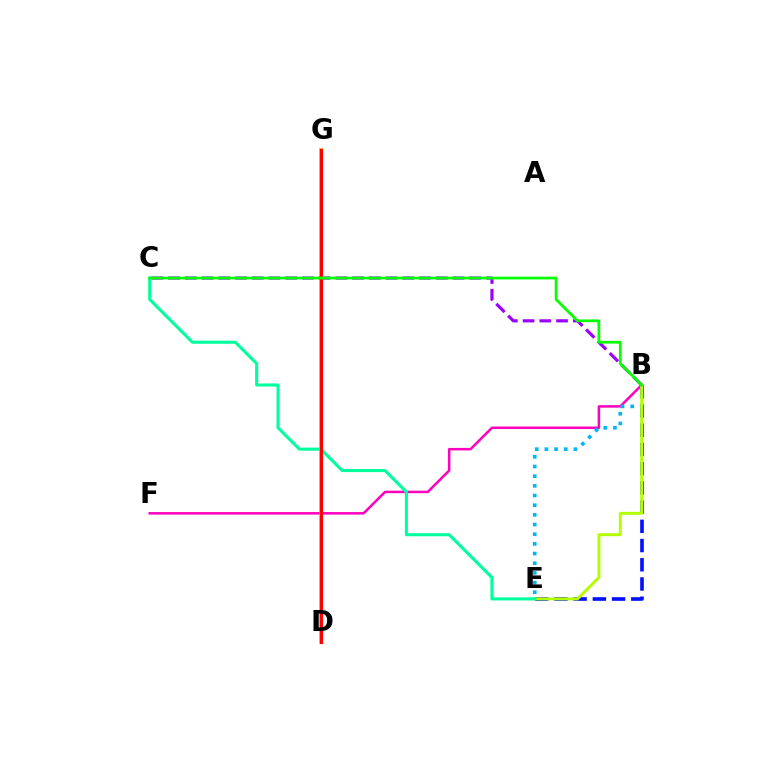{('B', 'F'): [{'color': '#ff00bd', 'line_style': 'solid', 'thickness': 1.81}], ('B', 'E'): [{'color': '#0010ff', 'line_style': 'dashed', 'thickness': 2.61}, {'color': '#00b5ff', 'line_style': 'dotted', 'thickness': 2.63}, {'color': '#b3ff00', 'line_style': 'solid', 'thickness': 2.11}], ('D', 'G'): [{'color': '#ffa500', 'line_style': 'solid', 'thickness': 2.64}, {'color': '#ff0000', 'line_style': 'solid', 'thickness': 2.26}], ('B', 'C'): [{'color': '#9b00ff', 'line_style': 'dashed', 'thickness': 2.27}, {'color': '#08ff00', 'line_style': 'solid', 'thickness': 2.0}], ('C', 'E'): [{'color': '#00ff9d', 'line_style': 'solid', 'thickness': 2.22}]}